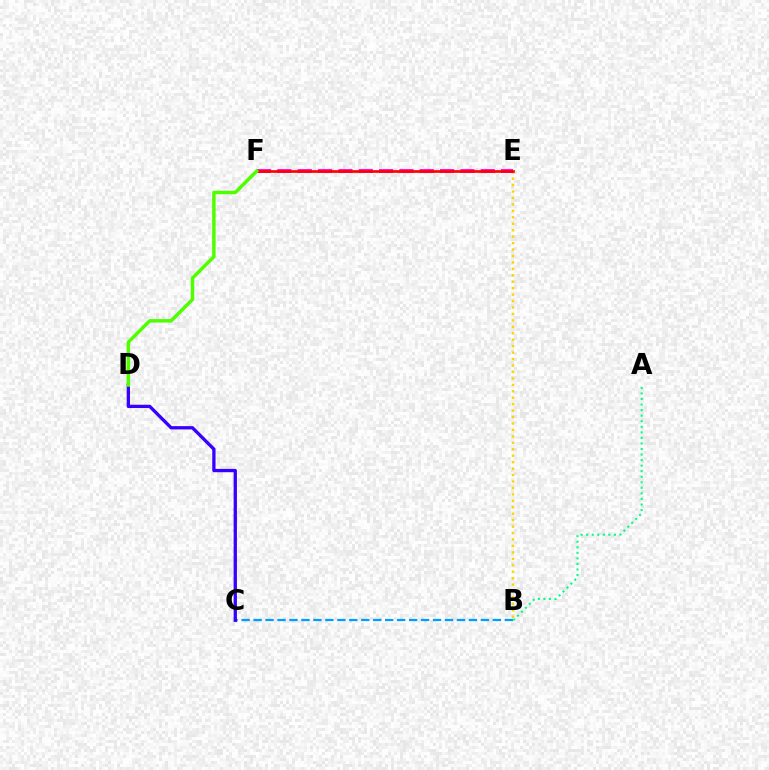{('B', 'C'): [{'color': '#009eff', 'line_style': 'dashed', 'thickness': 1.63}], ('A', 'B'): [{'color': '#00ff86', 'line_style': 'dotted', 'thickness': 1.51}], ('B', 'E'): [{'color': '#ffd500', 'line_style': 'dotted', 'thickness': 1.75}], ('E', 'F'): [{'color': '#ff00ed', 'line_style': 'dashed', 'thickness': 2.76}, {'color': '#ff0000', 'line_style': 'solid', 'thickness': 1.92}], ('C', 'D'): [{'color': '#3700ff', 'line_style': 'solid', 'thickness': 2.38}], ('D', 'F'): [{'color': '#4fff00', 'line_style': 'solid', 'thickness': 2.5}]}